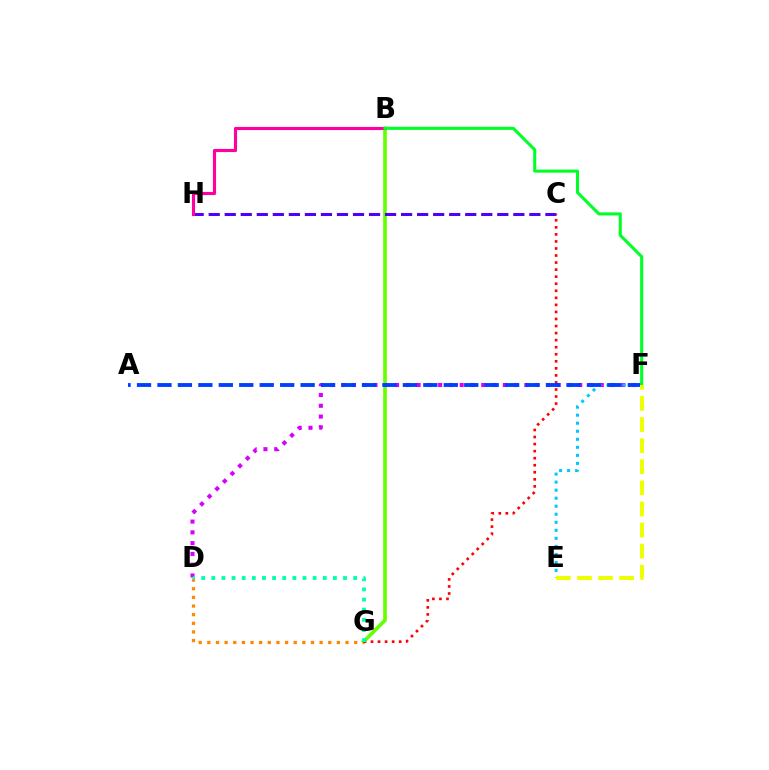{('B', 'G'): [{'color': '#66ff00', 'line_style': 'solid', 'thickness': 2.63}], ('C', 'H'): [{'color': '#4f00ff', 'line_style': 'dashed', 'thickness': 2.18}], ('D', 'F'): [{'color': '#d600ff', 'line_style': 'dotted', 'thickness': 2.93}], ('D', 'G'): [{'color': '#ff8800', 'line_style': 'dotted', 'thickness': 2.35}, {'color': '#00ffaf', 'line_style': 'dotted', 'thickness': 2.75}], ('E', 'F'): [{'color': '#00c7ff', 'line_style': 'dotted', 'thickness': 2.18}, {'color': '#eeff00', 'line_style': 'dashed', 'thickness': 2.87}], ('C', 'G'): [{'color': '#ff0000', 'line_style': 'dotted', 'thickness': 1.92}], ('A', 'F'): [{'color': '#003fff', 'line_style': 'dashed', 'thickness': 2.78}], ('B', 'H'): [{'color': '#ff00a0', 'line_style': 'solid', 'thickness': 2.26}], ('B', 'F'): [{'color': '#00ff27', 'line_style': 'solid', 'thickness': 2.21}]}